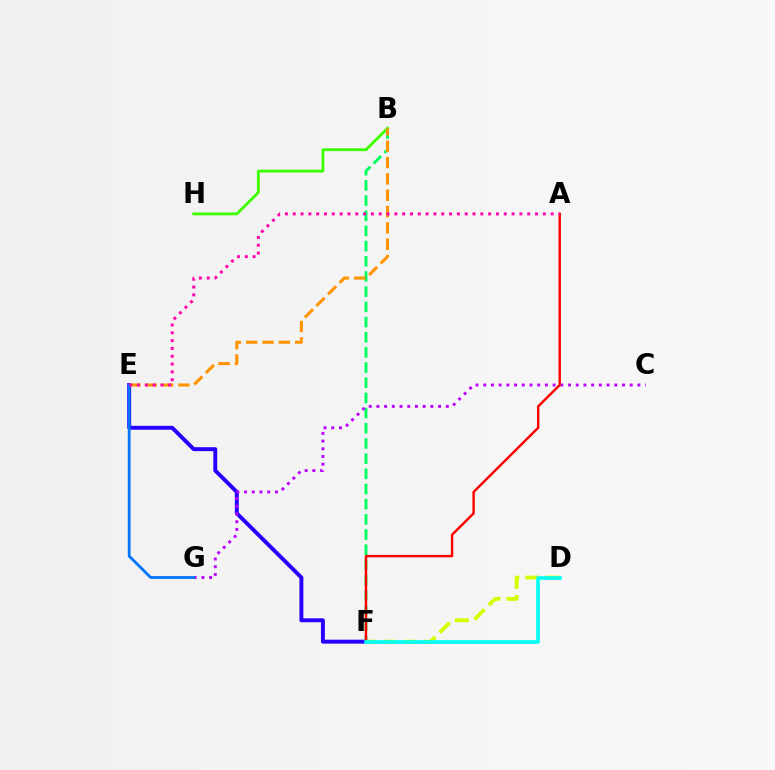{('B', 'H'): [{'color': '#3dff00', 'line_style': 'solid', 'thickness': 2.04}], ('B', 'F'): [{'color': '#00ff5c', 'line_style': 'dashed', 'thickness': 2.06}], ('E', 'F'): [{'color': '#2500ff', 'line_style': 'solid', 'thickness': 2.83}], ('C', 'G'): [{'color': '#b900ff', 'line_style': 'dotted', 'thickness': 2.09}], ('A', 'F'): [{'color': '#ff0000', 'line_style': 'solid', 'thickness': 1.75}], ('B', 'E'): [{'color': '#ff9400', 'line_style': 'dashed', 'thickness': 2.22}], ('E', 'G'): [{'color': '#0074ff', 'line_style': 'solid', 'thickness': 2.0}], ('A', 'E'): [{'color': '#ff00ac', 'line_style': 'dotted', 'thickness': 2.12}], ('D', 'F'): [{'color': '#d1ff00', 'line_style': 'dashed', 'thickness': 2.74}, {'color': '#00fff6', 'line_style': 'solid', 'thickness': 2.57}]}